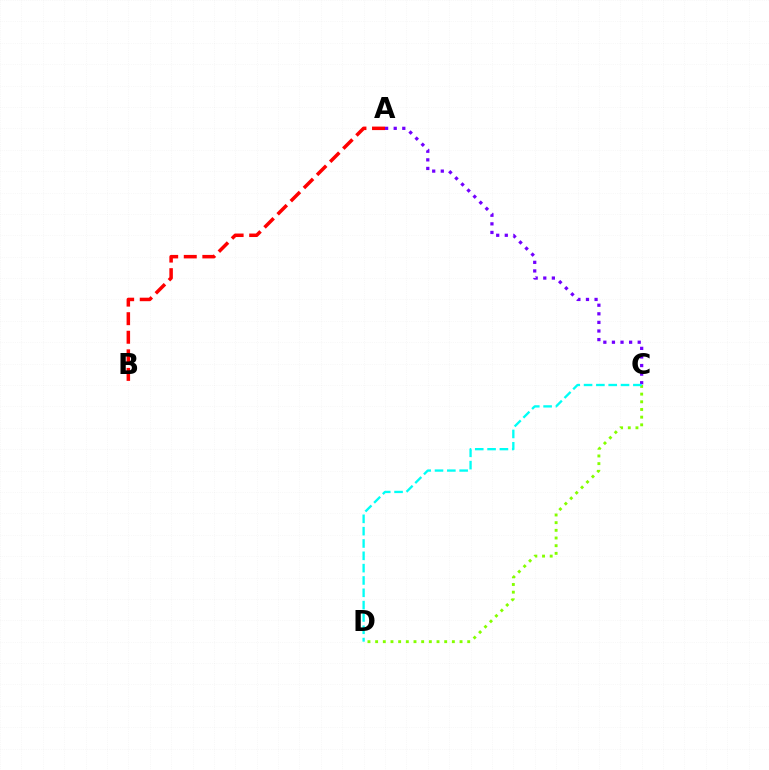{('A', 'B'): [{'color': '#ff0000', 'line_style': 'dashed', 'thickness': 2.52}], ('C', 'D'): [{'color': '#84ff00', 'line_style': 'dotted', 'thickness': 2.08}, {'color': '#00fff6', 'line_style': 'dashed', 'thickness': 1.67}], ('A', 'C'): [{'color': '#7200ff', 'line_style': 'dotted', 'thickness': 2.33}]}